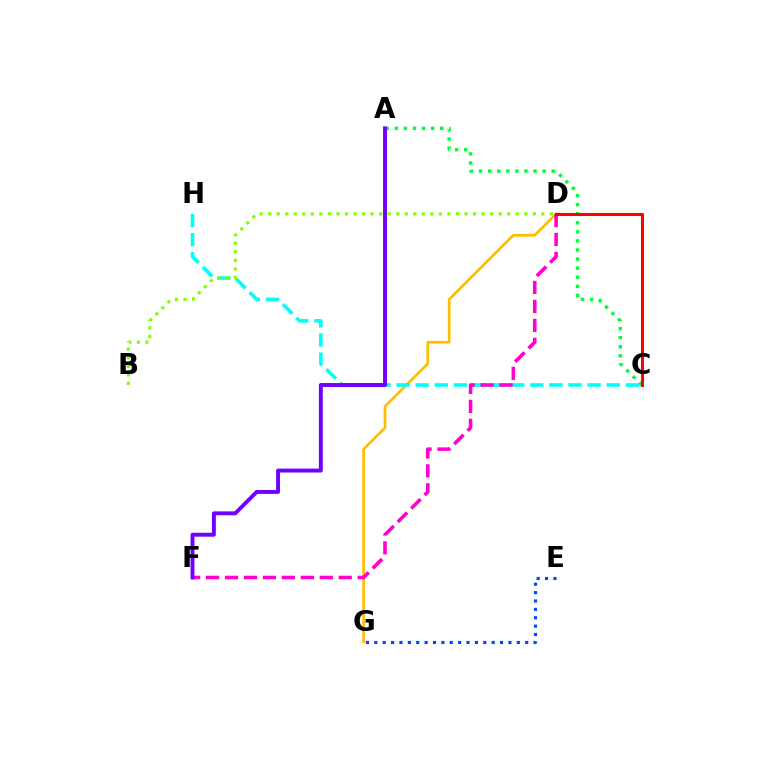{('A', 'C'): [{'color': '#00ff39', 'line_style': 'dotted', 'thickness': 2.46}], ('D', 'G'): [{'color': '#ffbd00', 'line_style': 'solid', 'thickness': 1.93}], ('C', 'H'): [{'color': '#00fff6', 'line_style': 'dashed', 'thickness': 2.6}], ('D', 'F'): [{'color': '#ff00cf', 'line_style': 'dashed', 'thickness': 2.57}], ('B', 'D'): [{'color': '#84ff00', 'line_style': 'dotted', 'thickness': 2.32}], ('C', 'D'): [{'color': '#ff0000', 'line_style': 'solid', 'thickness': 2.2}], ('A', 'F'): [{'color': '#7200ff', 'line_style': 'solid', 'thickness': 2.83}], ('E', 'G'): [{'color': '#004bff', 'line_style': 'dotted', 'thickness': 2.28}]}